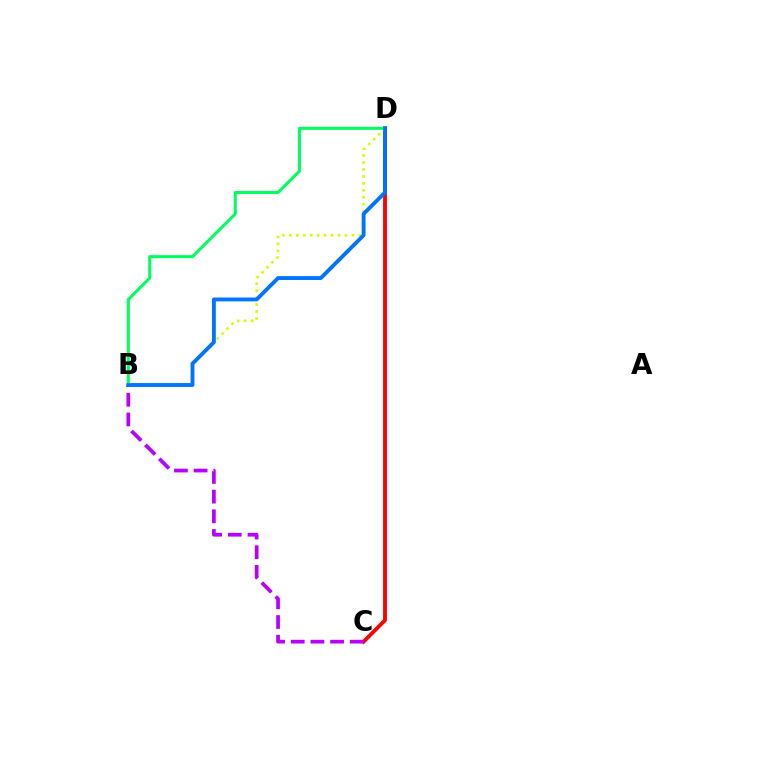{('C', 'D'): [{'color': '#ff0000', 'line_style': 'solid', 'thickness': 2.76}], ('B', 'D'): [{'color': '#d1ff00', 'line_style': 'dotted', 'thickness': 1.89}, {'color': '#00ff5c', 'line_style': 'solid', 'thickness': 2.19}, {'color': '#0074ff', 'line_style': 'solid', 'thickness': 2.79}], ('B', 'C'): [{'color': '#b900ff', 'line_style': 'dashed', 'thickness': 2.67}]}